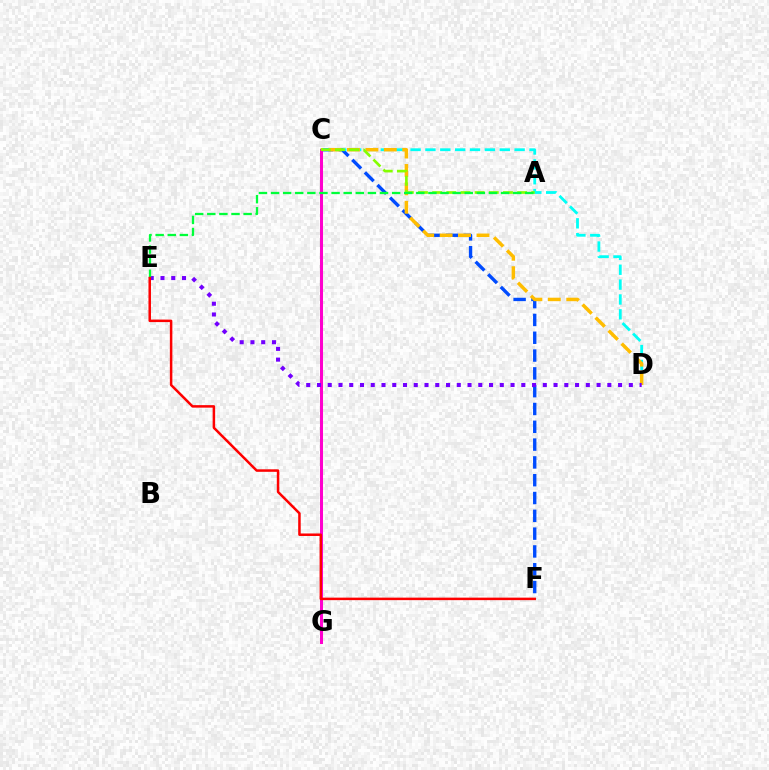{('C', 'F'): [{'color': '#004bff', 'line_style': 'dashed', 'thickness': 2.42}], ('C', 'D'): [{'color': '#00fff6', 'line_style': 'dashed', 'thickness': 2.02}, {'color': '#ffbd00', 'line_style': 'dashed', 'thickness': 2.5}], ('C', 'G'): [{'color': '#ff00cf', 'line_style': 'solid', 'thickness': 2.18}], ('A', 'C'): [{'color': '#84ff00', 'line_style': 'dashed', 'thickness': 1.92}], ('D', 'E'): [{'color': '#7200ff', 'line_style': 'dotted', 'thickness': 2.92}], ('A', 'E'): [{'color': '#00ff39', 'line_style': 'dashed', 'thickness': 1.64}], ('E', 'F'): [{'color': '#ff0000', 'line_style': 'solid', 'thickness': 1.8}]}